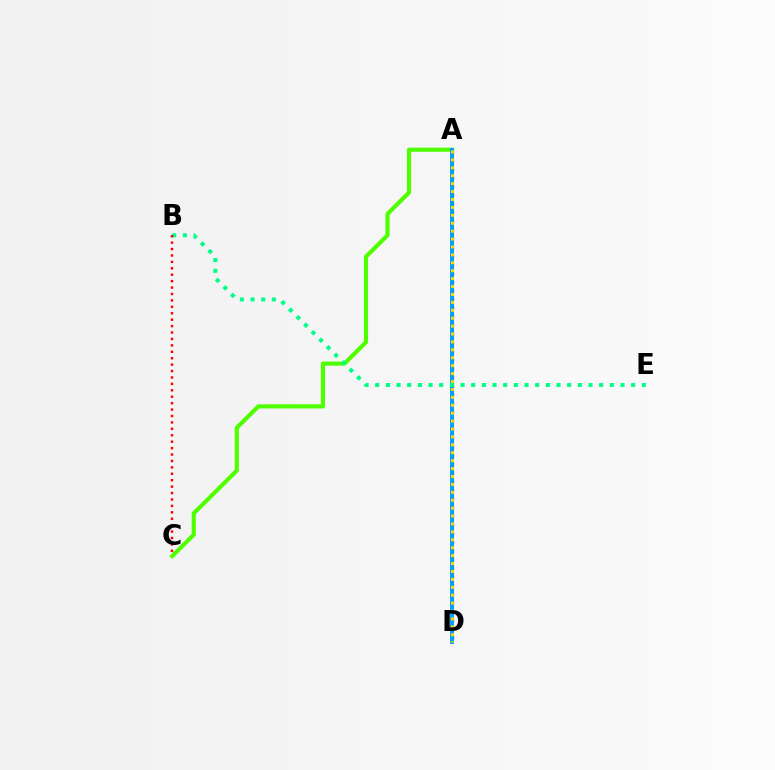{('A', 'D'): [{'color': '#3700ff', 'line_style': 'dotted', 'thickness': 2.36}, {'color': '#ff00ed', 'line_style': 'solid', 'thickness': 1.94}, {'color': '#009eff', 'line_style': 'solid', 'thickness': 2.8}, {'color': '#ffd500', 'line_style': 'dotted', 'thickness': 2.15}], ('A', 'C'): [{'color': '#4fff00', 'line_style': 'solid', 'thickness': 2.98}], ('B', 'E'): [{'color': '#00ff86', 'line_style': 'dotted', 'thickness': 2.9}], ('B', 'C'): [{'color': '#ff0000', 'line_style': 'dotted', 'thickness': 1.74}]}